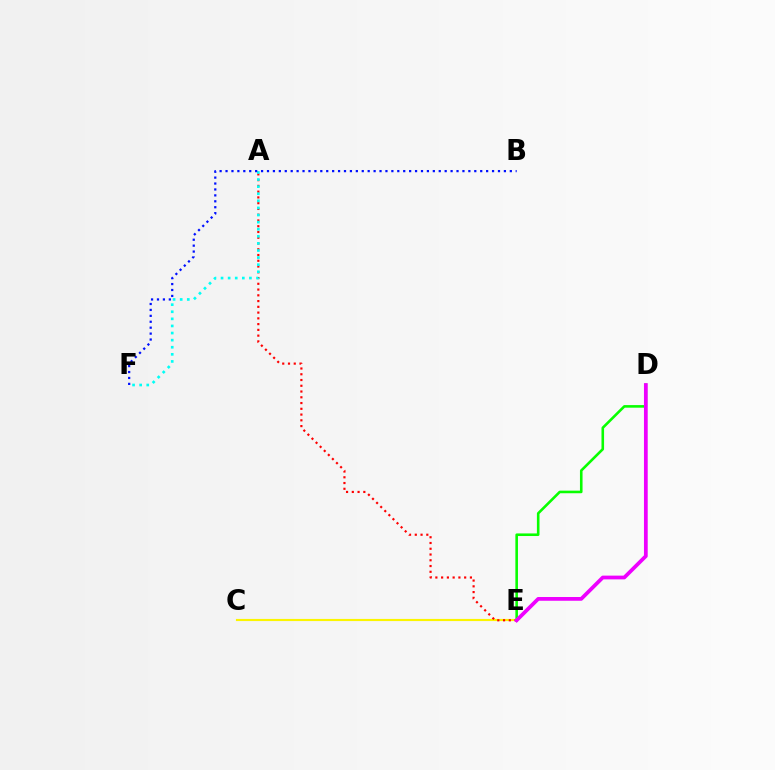{('D', 'E'): [{'color': '#08ff00', 'line_style': 'solid', 'thickness': 1.87}, {'color': '#ee00ff', 'line_style': 'solid', 'thickness': 2.7}], ('C', 'E'): [{'color': '#fcf500', 'line_style': 'solid', 'thickness': 1.55}], ('A', 'E'): [{'color': '#ff0000', 'line_style': 'dotted', 'thickness': 1.56}], ('A', 'F'): [{'color': '#00fff6', 'line_style': 'dotted', 'thickness': 1.93}], ('B', 'F'): [{'color': '#0010ff', 'line_style': 'dotted', 'thickness': 1.61}]}